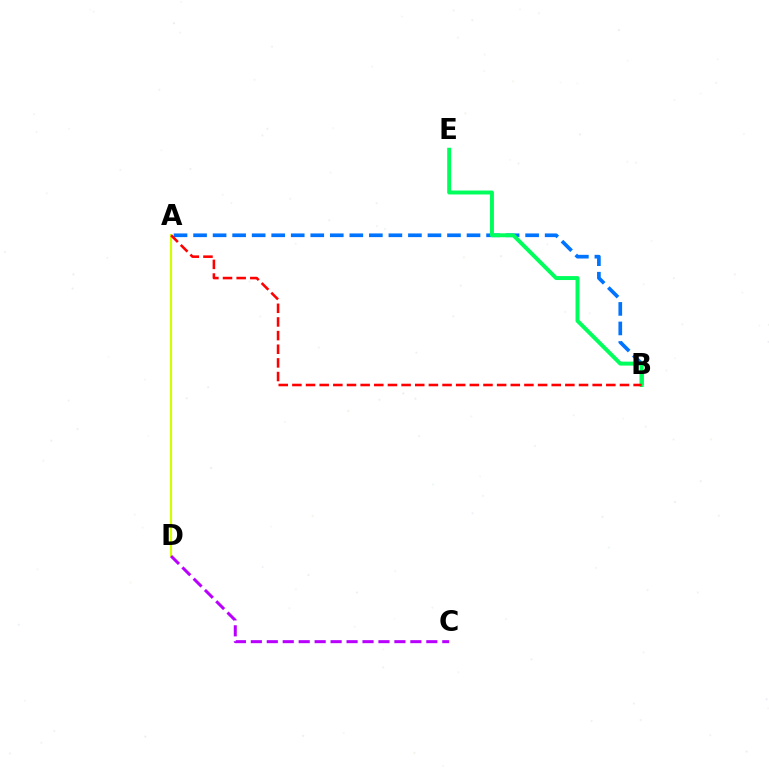{('A', 'B'): [{'color': '#0074ff', 'line_style': 'dashed', 'thickness': 2.65}, {'color': '#ff0000', 'line_style': 'dashed', 'thickness': 1.85}], ('A', 'D'): [{'color': '#d1ff00', 'line_style': 'solid', 'thickness': 1.56}], ('B', 'E'): [{'color': '#00ff5c', 'line_style': 'solid', 'thickness': 2.85}], ('C', 'D'): [{'color': '#b900ff', 'line_style': 'dashed', 'thickness': 2.17}]}